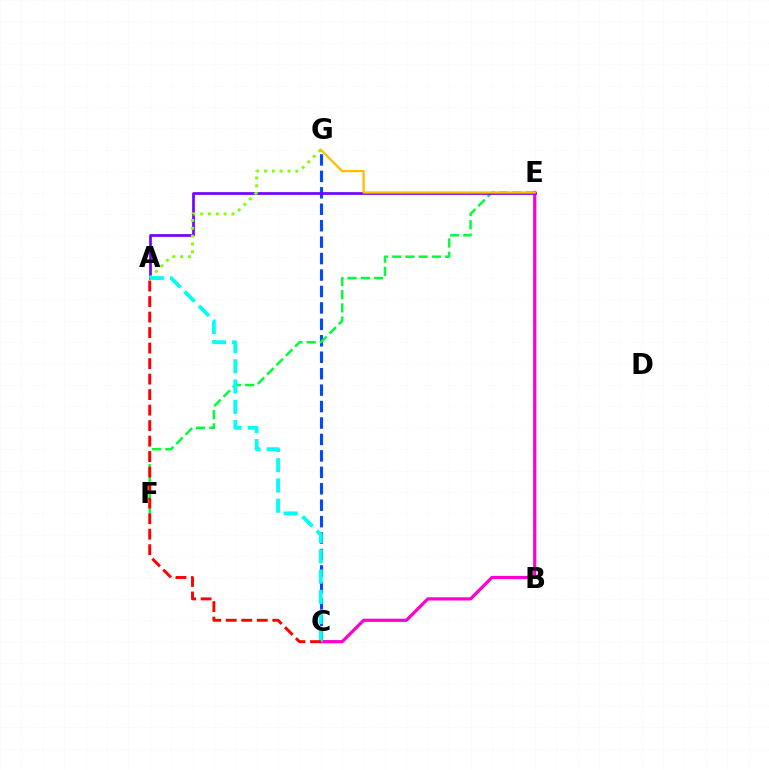{('C', 'G'): [{'color': '#004bff', 'line_style': 'dashed', 'thickness': 2.23}], ('E', 'F'): [{'color': '#00ff39', 'line_style': 'dashed', 'thickness': 1.8}], ('C', 'E'): [{'color': '#ff00cf', 'line_style': 'solid', 'thickness': 2.3}], ('A', 'E'): [{'color': '#7200ff', 'line_style': 'solid', 'thickness': 1.94}], ('E', 'G'): [{'color': '#ffbd00', 'line_style': 'solid', 'thickness': 1.65}], ('A', 'G'): [{'color': '#84ff00', 'line_style': 'dotted', 'thickness': 2.13}], ('A', 'C'): [{'color': '#00fff6', 'line_style': 'dashed', 'thickness': 2.75}, {'color': '#ff0000', 'line_style': 'dashed', 'thickness': 2.11}]}